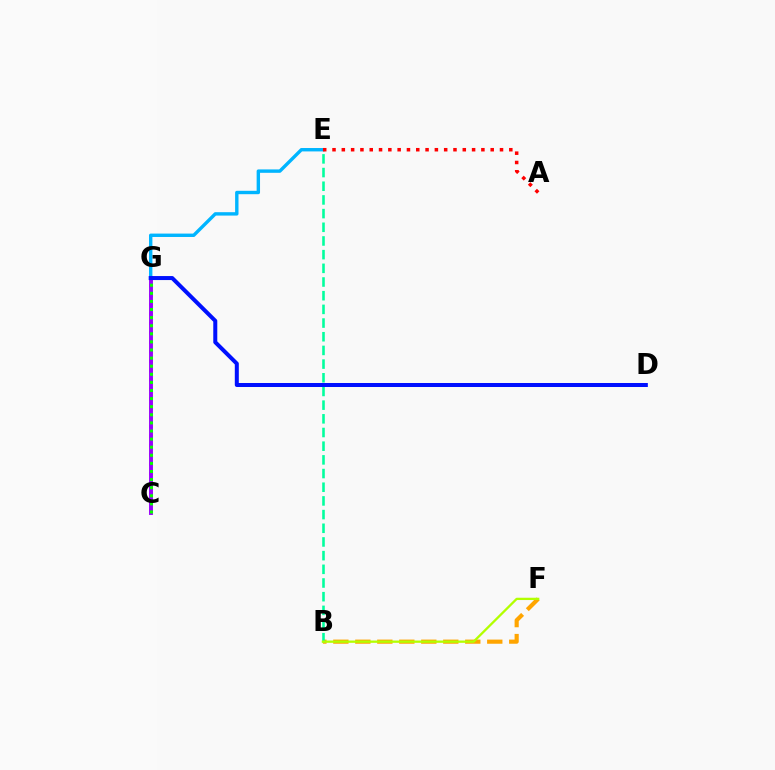{('B', 'F'): [{'color': '#ffa500', 'line_style': 'dashed', 'thickness': 2.99}, {'color': '#b3ff00', 'line_style': 'solid', 'thickness': 1.66}], ('C', 'G'): [{'color': '#ff00bd', 'line_style': 'dotted', 'thickness': 2.55}, {'color': '#9b00ff', 'line_style': 'solid', 'thickness': 2.82}, {'color': '#08ff00', 'line_style': 'dotted', 'thickness': 2.2}], ('B', 'E'): [{'color': '#00ff9d', 'line_style': 'dashed', 'thickness': 1.86}], ('E', 'G'): [{'color': '#00b5ff', 'line_style': 'solid', 'thickness': 2.44}], ('D', 'G'): [{'color': '#0010ff', 'line_style': 'solid', 'thickness': 2.89}], ('A', 'E'): [{'color': '#ff0000', 'line_style': 'dotted', 'thickness': 2.53}]}